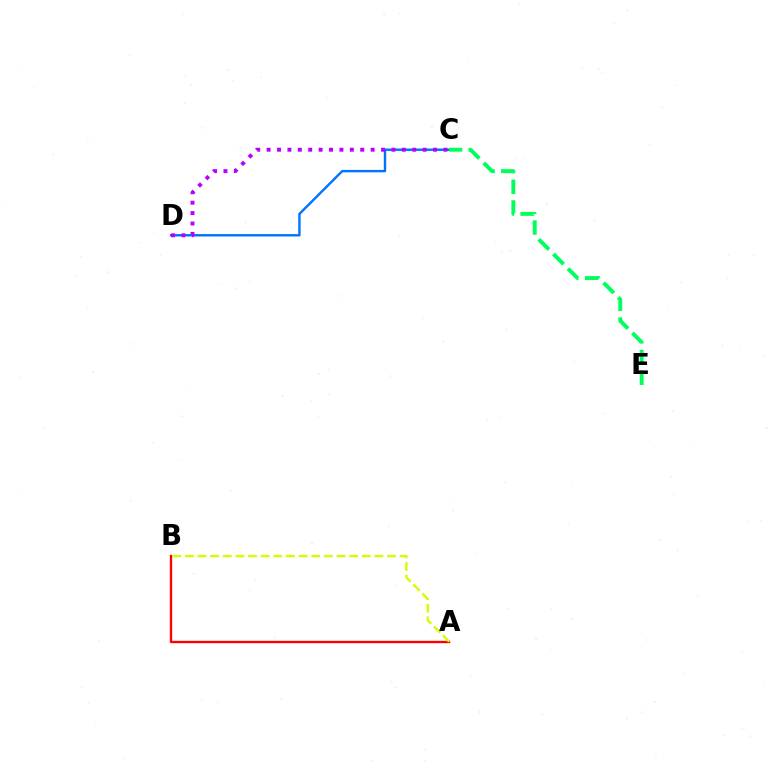{('C', 'D'): [{'color': '#0074ff', 'line_style': 'solid', 'thickness': 1.73}, {'color': '#b900ff', 'line_style': 'dotted', 'thickness': 2.83}], ('C', 'E'): [{'color': '#00ff5c', 'line_style': 'dashed', 'thickness': 2.81}], ('A', 'B'): [{'color': '#ff0000', 'line_style': 'solid', 'thickness': 1.69}, {'color': '#d1ff00', 'line_style': 'dashed', 'thickness': 1.72}]}